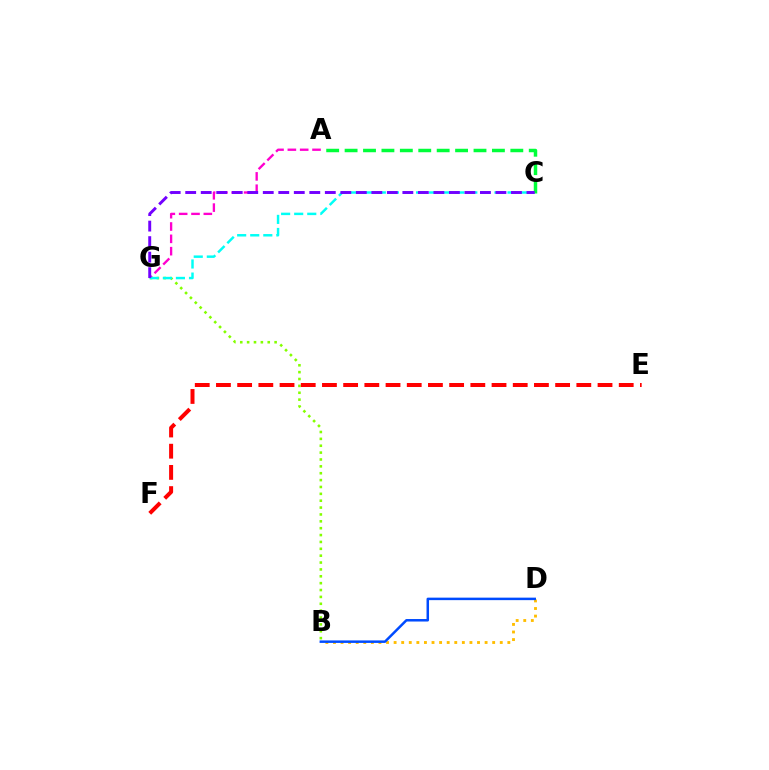{('B', 'D'): [{'color': '#ffbd00', 'line_style': 'dotted', 'thickness': 2.06}, {'color': '#004bff', 'line_style': 'solid', 'thickness': 1.8}], ('B', 'G'): [{'color': '#84ff00', 'line_style': 'dotted', 'thickness': 1.87}], ('E', 'F'): [{'color': '#ff0000', 'line_style': 'dashed', 'thickness': 2.88}], ('A', 'G'): [{'color': '#ff00cf', 'line_style': 'dashed', 'thickness': 1.68}], ('C', 'G'): [{'color': '#00fff6', 'line_style': 'dashed', 'thickness': 1.78}, {'color': '#7200ff', 'line_style': 'dashed', 'thickness': 2.11}], ('A', 'C'): [{'color': '#00ff39', 'line_style': 'dashed', 'thickness': 2.5}]}